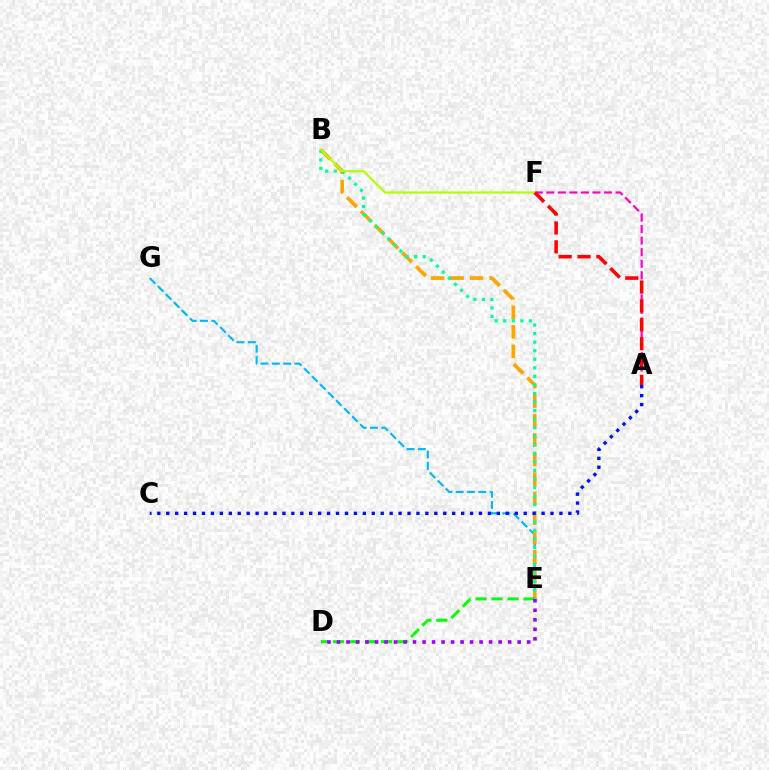{('E', 'G'): [{'color': '#00b5ff', 'line_style': 'dashed', 'thickness': 1.54}], ('A', 'F'): [{'color': '#ff00bd', 'line_style': 'dashed', 'thickness': 1.57}, {'color': '#ff0000', 'line_style': 'dashed', 'thickness': 2.56}], ('B', 'E'): [{'color': '#ffa500', 'line_style': 'dashed', 'thickness': 2.65}, {'color': '#00ff9d', 'line_style': 'dotted', 'thickness': 2.32}], ('A', 'C'): [{'color': '#0010ff', 'line_style': 'dotted', 'thickness': 2.43}], ('B', 'F'): [{'color': '#b3ff00', 'line_style': 'solid', 'thickness': 1.57}], ('D', 'E'): [{'color': '#08ff00', 'line_style': 'dashed', 'thickness': 2.18}, {'color': '#9b00ff', 'line_style': 'dotted', 'thickness': 2.58}]}